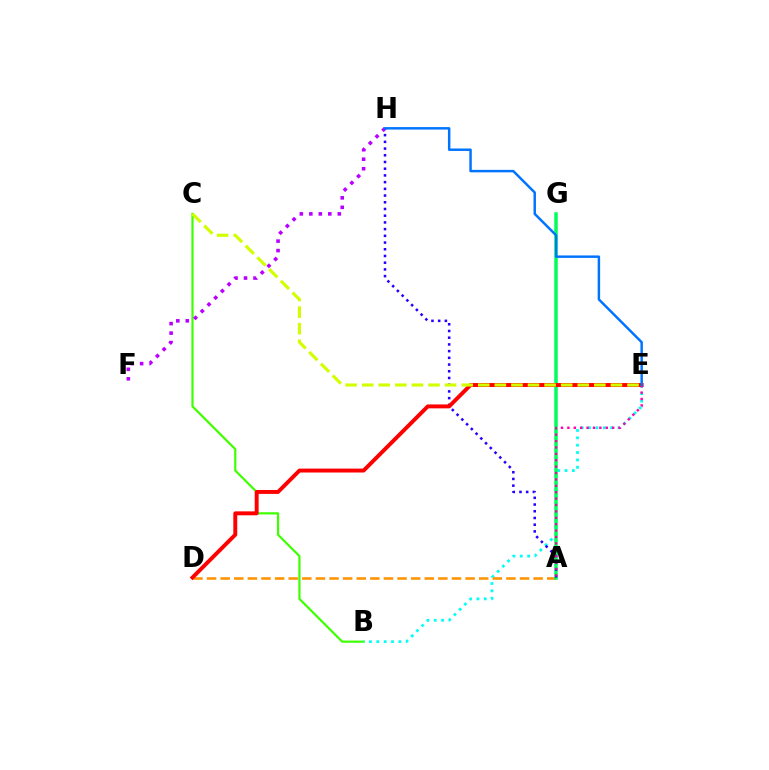{('B', 'C'): [{'color': '#3dff00', 'line_style': 'solid', 'thickness': 1.58}], ('B', 'E'): [{'color': '#00fff6', 'line_style': 'dotted', 'thickness': 2.0}], ('A', 'D'): [{'color': '#ff9400', 'line_style': 'dashed', 'thickness': 1.85}], ('A', 'G'): [{'color': '#00ff5c', 'line_style': 'solid', 'thickness': 2.53}], ('A', 'H'): [{'color': '#2500ff', 'line_style': 'dotted', 'thickness': 1.82}], ('D', 'E'): [{'color': '#ff0000', 'line_style': 'solid', 'thickness': 2.83}], ('A', 'E'): [{'color': '#ff00ac', 'line_style': 'dotted', 'thickness': 1.74}], ('F', 'H'): [{'color': '#b900ff', 'line_style': 'dotted', 'thickness': 2.58}], ('E', 'H'): [{'color': '#0074ff', 'line_style': 'solid', 'thickness': 1.78}], ('C', 'E'): [{'color': '#d1ff00', 'line_style': 'dashed', 'thickness': 2.25}]}